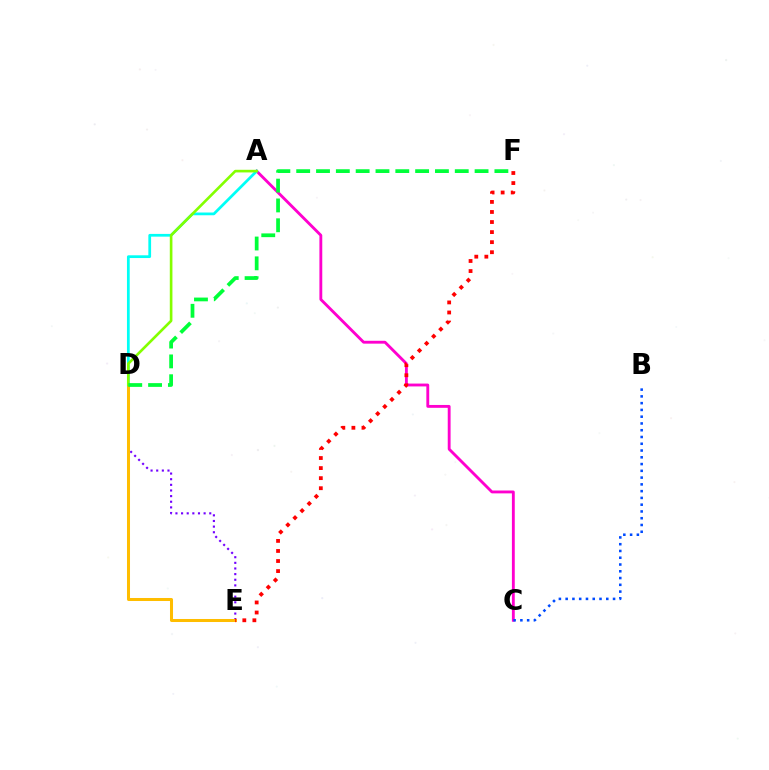{('A', 'C'): [{'color': '#ff00cf', 'line_style': 'solid', 'thickness': 2.06}], ('A', 'D'): [{'color': '#00fff6', 'line_style': 'solid', 'thickness': 1.98}, {'color': '#84ff00', 'line_style': 'solid', 'thickness': 1.9}], ('D', 'E'): [{'color': '#7200ff', 'line_style': 'dotted', 'thickness': 1.53}, {'color': '#ffbd00', 'line_style': 'solid', 'thickness': 2.18}], ('B', 'C'): [{'color': '#004bff', 'line_style': 'dotted', 'thickness': 1.84}], ('D', 'F'): [{'color': '#00ff39', 'line_style': 'dashed', 'thickness': 2.69}], ('E', 'F'): [{'color': '#ff0000', 'line_style': 'dotted', 'thickness': 2.73}]}